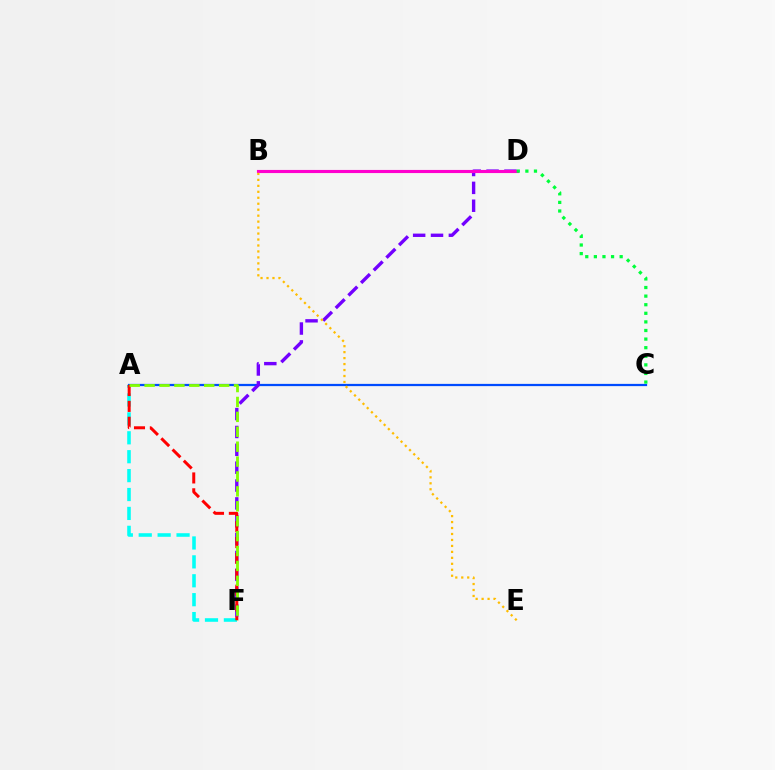{('A', 'F'): [{'color': '#00fff6', 'line_style': 'dashed', 'thickness': 2.57}, {'color': '#ff0000', 'line_style': 'dashed', 'thickness': 2.15}, {'color': '#84ff00', 'line_style': 'dashed', 'thickness': 2.03}], ('A', 'C'): [{'color': '#004bff', 'line_style': 'solid', 'thickness': 1.61}], ('D', 'F'): [{'color': '#7200ff', 'line_style': 'dashed', 'thickness': 2.43}], ('B', 'D'): [{'color': '#ff00cf', 'line_style': 'solid', 'thickness': 2.24}], ('B', 'E'): [{'color': '#ffbd00', 'line_style': 'dotted', 'thickness': 1.62}], ('C', 'D'): [{'color': '#00ff39', 'line_style': 'dotted', 'thickness': 2.33}]}